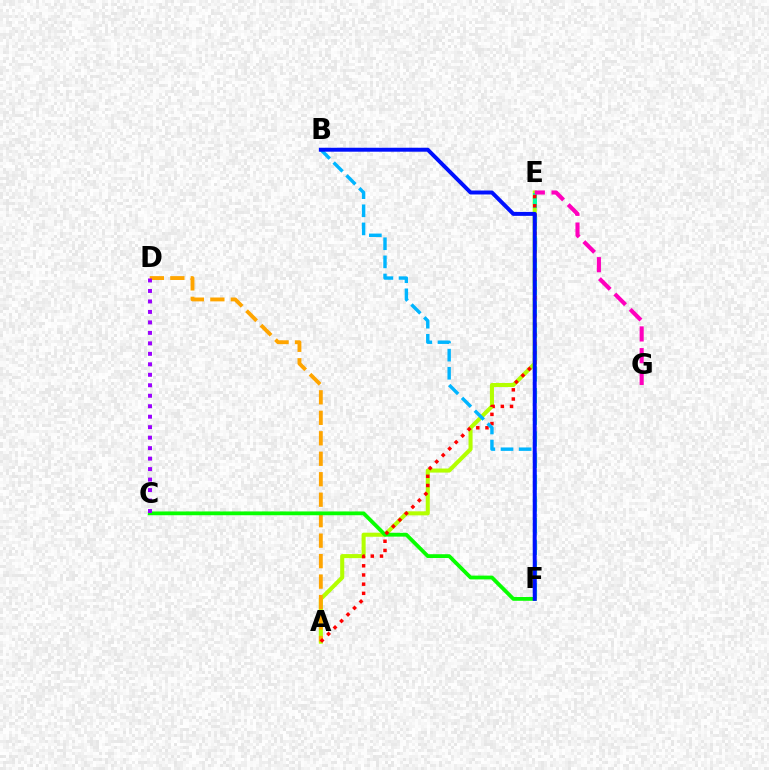{('A', 'E'): [{'color': '#b3ff00', 'line_style': 'solid', 'thickness': 2.92}, {'color': '#ff0000', 'line_style': 'dotted', 'thickness': 2.5}], ('E', 'F'): [{'color': '#00ff9d', 'line_style': 'dashed', 'thickness': 2.94}], ('A', 'D'): [{'color': '#ffa500', 'line_style': 'dashed', 'thickness': 2.78}], ('E', 'G'): [{'color': '#ff00bd', 'line_style': 'dashed', 'thickness': 2.95}], ('C', 'F'): [{'color': '#08ff00', 'line_style': 'solid', 'thickness': 2.73}], ('B', 'F'): [{'color': '#00b5ff', 'line_style': 'dashed', 'thickness': 2.46}, {'color': '#0010ff', 'line_style': 'solid', 'thickness': 2.85}], ('C', 'D'): [{'color': '#9b00ff', 'line_style': 'dotted', 'thickness': 2.85}]}